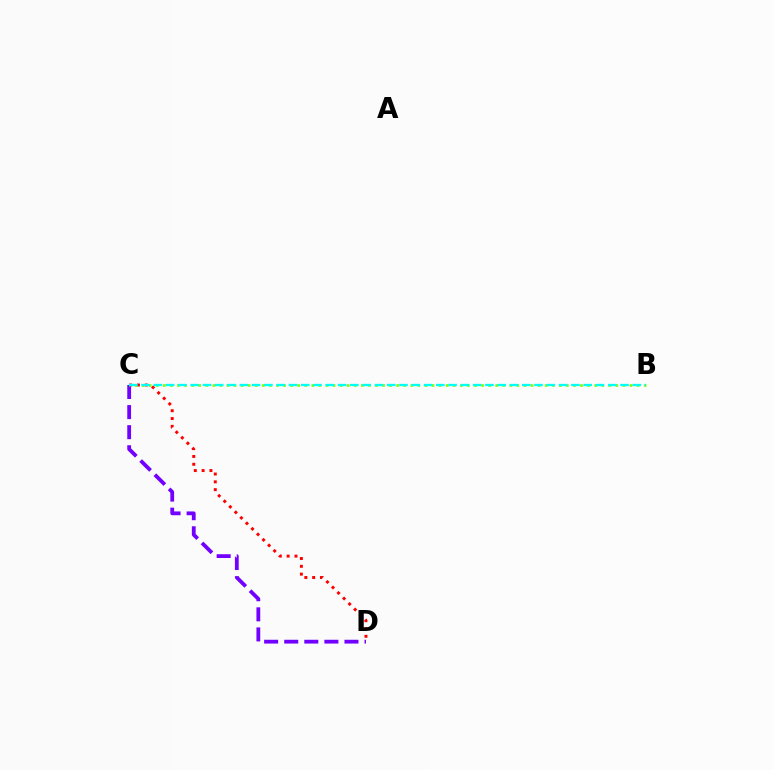{('C', 'D'): [{'color': '#7200ff', 'line_style': 'dashed', 'thickness': 2.73}, {'color': '#ff0000', 'line_style': 'dotted', 'thickness': 2.12}], ('B', 'C'): [{'color': '#84ff00', 'line_style': 'dotted', 'thickness': 1.92}, {'color': '#00fff6', 'line_style': 'dashed', 'thickness': 1.67}]}